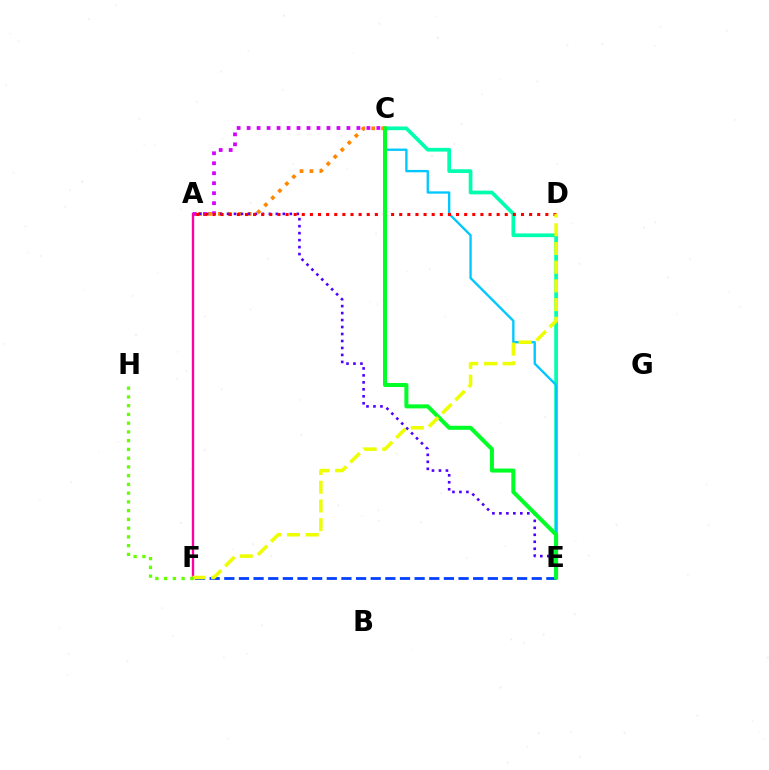{('C', 'E'): [{'color': '#00ffaf', 'line_style': 'solid', 'thickness': 2.67}, {'color': '#00c7ff', 'line_style': 'solid', 'thickness': 1.68}, {'color': '#00ff27', 'line_style': 'solid', 'thickness': 2.89}], ('A', 'C'): [{'color': '#ff8800', 'line_style': 'dotted', 'thickness': 2.7}, {'color': '#d600ff', 'line_style': 'dotted', 'thickness': 2.71}], ('A', 'E'): [{'color': '#4f00ff', 'line_style': 'dotted', 'thickness': 1.9}], ('E', 'F'): [{'color': '#003fff', 'line_style': 'dashed', 'thickness': 1.99}], ('A', 'F'): [{'color': '#ff00a0', 'line_style': 'solid', 'thickness': 1.7}], ('A', 'D'): [{'color': '#ff0000', 'line_style': 'dotted', 'thickness': 2.21}], ('D', 'F'): [{'color': '#eeff00', 'line_style': 'dashed', 'thickness': 2.54}], ('F', 'H'): [{'color': '#66ff00', 'line_style': 'dotted', 'thickness': 2.38}]}